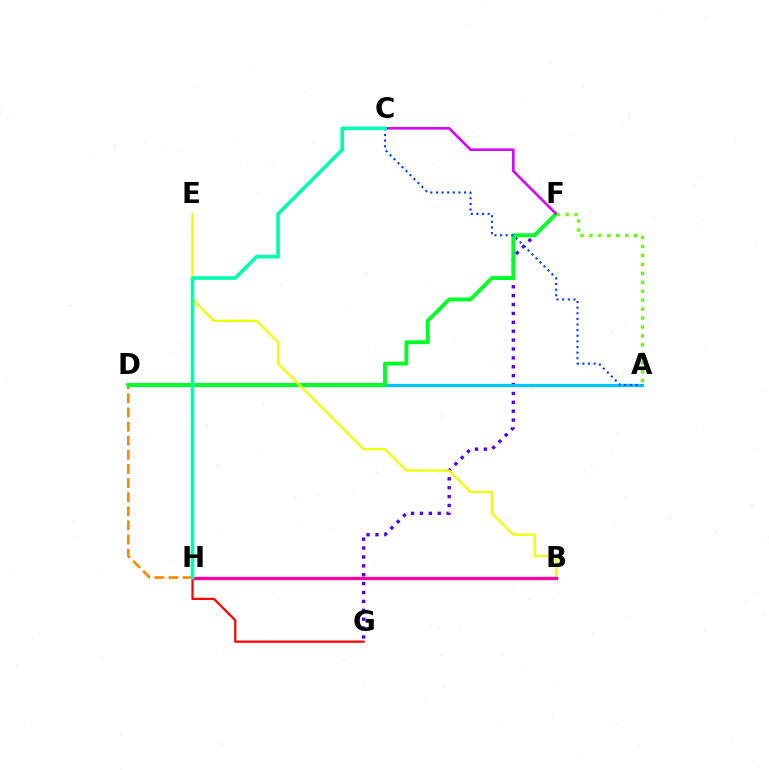{('D', 'H'): [{'color': '#ff8800', 'line_style': 'dashed', 'thickness': 1.92}], ('F', 'G'): [{'color': '#4f00ff', 'line_style': 'dotted', 'thickness': 2.42}], ('A', 'D'): [{'color': '#00c7ff', 'line_style': 'solid', 'thickness': 2.33}], ('D', 'F'): [{'color': '#00ff27', 'line_style': 'solid', 'thickness': 2.79}], ('G', 'H'): [{'color': '#ff0000', 'line_style': 'solid', 'thickness': 1.62}], ('B', 'E'): [{'color': '#eeff00', 'line_style': 'solid', 'thickness': 1.65}], ('C', 'F'): [{'color': '#d600ff', 'line_style': 'solid', 'thickness': 1.85}], ('A', 'F'): [{'color': '#66ff00', 'line_style': 'dotted', 'thickness': 2.43}], ('B', 'H'): [{'color': '#ff00a0', 'line_style': 'solid', 'thickness': 2.41}], ('A', 'C'): [{'color': '#003fff', 'line_style': 'dotted', 'thickness': 1.53}], ('C', 'H'): [{'color': '#00ffaf', 'line_style': 'solid', 'thickness': 2.6}]}